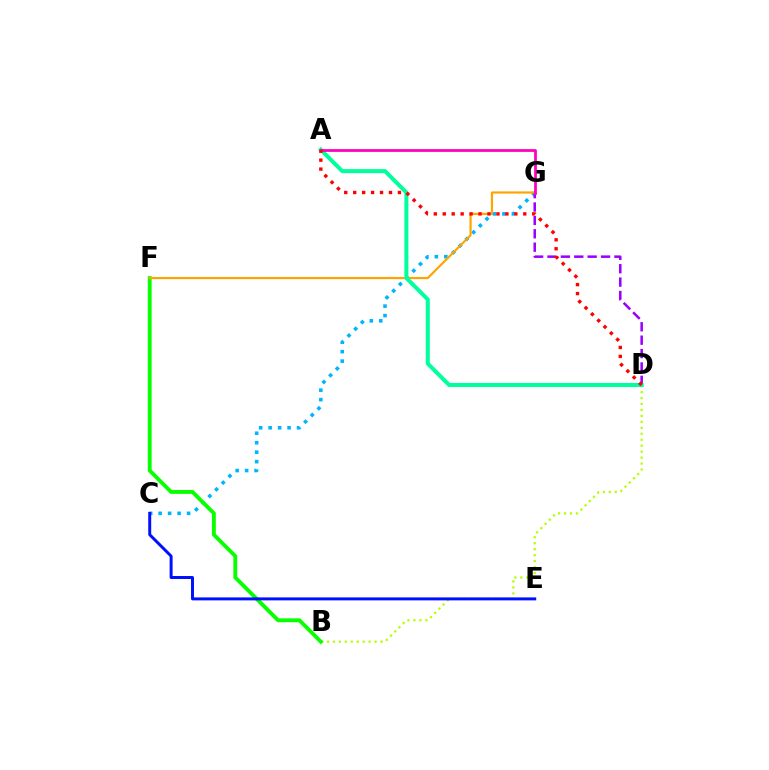{('C', 'G'): [{'color': '#00b5ff', 'line_style': 'dotted', 'thickness': 2.57}], ('B', 'D'): [{'color': '#b3ff00', 'line_style': 'dotted', 'thickness': 1.62}], ('B', 'F'): [{'color': '#08ff00', 'line_style': 'solid', 'thickness': 2.78}], ('D', 'G'): [{'color': '#9b00ff', 'line_style': 'dashed', 'thickness': 1.82}], ('F', 'G'): [{'color': '#ffa500', 'line_style': 'solid', 'thickness': 1.57}], ('C', 'E'): [{'color': '#0010ff', 'line_style': 'solid', 'thickness': 2.14}], ('A', 'D'): [{'color': '#00ff9d', 'line_style': 'solid', 'thickness': 2.88}, {'color': '#ff0000', 'line_style': 'dotted', 'thickness': 2.43}], ('A', 'G'): [{'color': '#ff00bd', 'line_style': 'solid', 'thickness': 1.99}]}